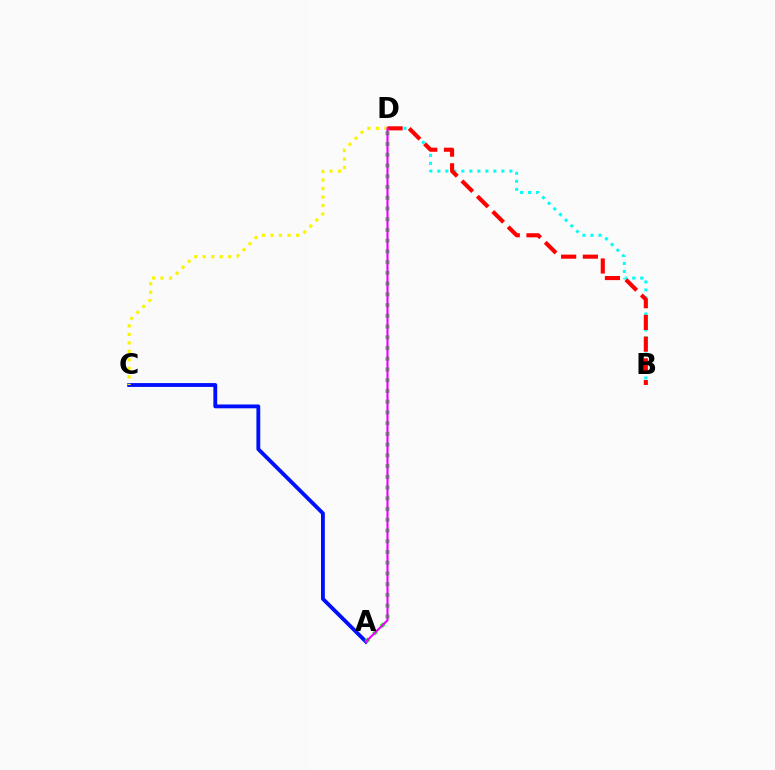{('A', 'C'): [{'color': '#0010ff', 'line_style': 'solid', 'thickness': 2.76}], ('C', 'D'): [{'color': '#fcf500', 'line_style': 'dotted', 'thickness': 2.31}], ('B', 'D'): [{'color': '#00fff6', 'line_style': 'dotted', 'thickness': 2.17}, {'color': '#ff0000', 'line_style': 'dashed', 'thickness': 2.95}], ('A', 'D'): [{'color': '#08ff00', 'line_style': 'dotted', 'thickness': 2.92}, {'color': '#ee00ff', 'line_style': 'solid', 'thickness': 1.54}]}